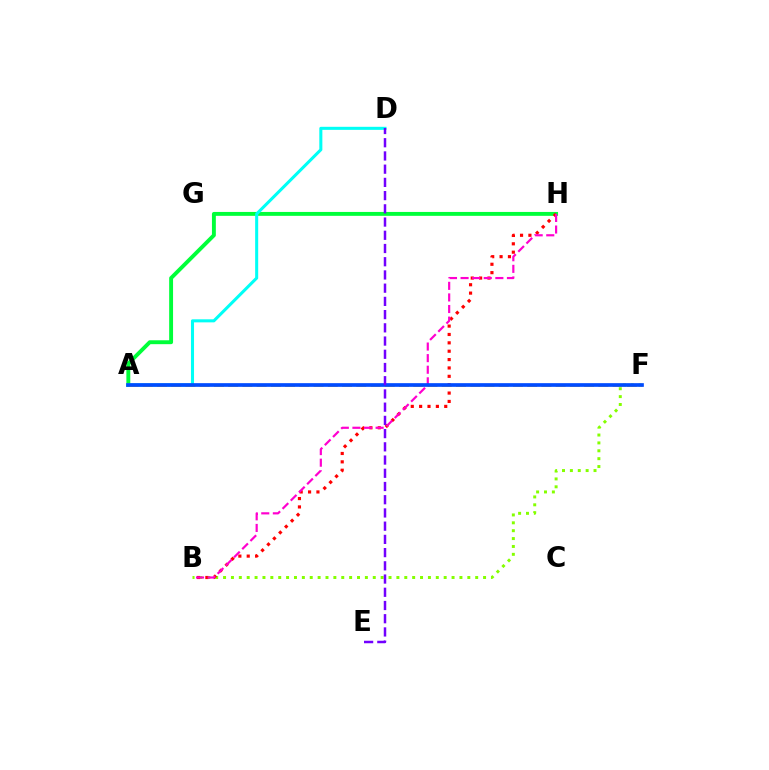{('A', 'H'): [{'color': '#00ff39', 'line_style': 'solid', 'thickness': 2.81}], ('B', 'F'): [{'color': '#84ff00', 'line_style': 'dotted', 'thickness': 2.14}], ('B', 'H'): [{'color': '#ff0000', 'line_style': 'dotted', 'thickness': 2.27}, {'color': '#ff00cf', 'line_style': 'dashed', 'thickness': 1.58}], ('A', 'D'): [{'color': '#00fff6', 'line_style': 'solid', 'thickness': 2.2}], ('A', 'F'): [{'color': '#ffbd00', 'line_style': 'dashed', 'thickness': 1.93}, {'color': '#004bff', 'line_style': 'solid', 'thickness': 2.65}], ('D', 'E'): [{'color': '#7200ff', 'line_style': 'dashed', 'thickness': 1.8}]}